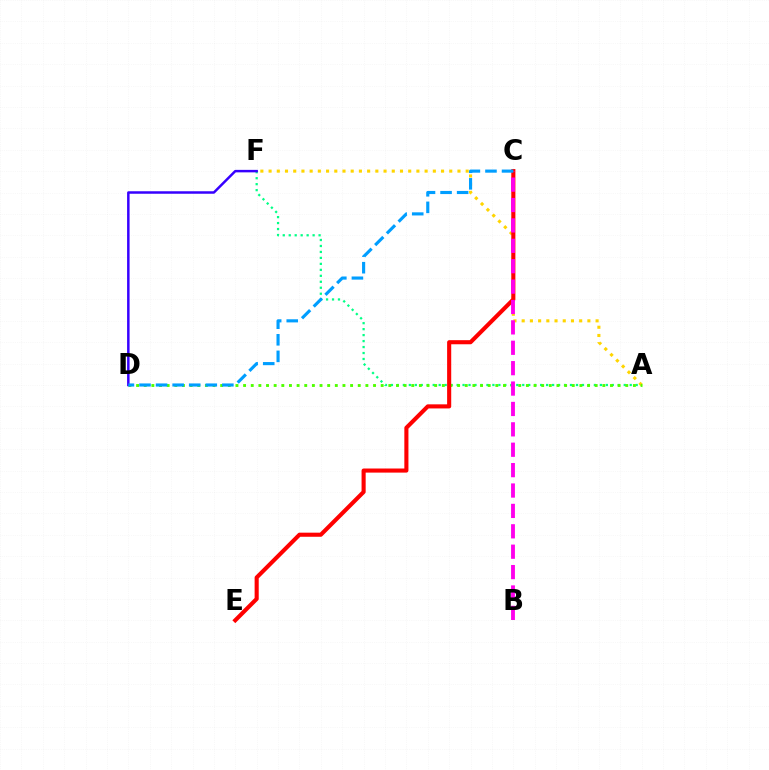{('A', 'F'): [{'color': '#00ff86', 'line_style': 'dotted', 'thickness': 1.62}, {'color': '#ffd500', 'line_style': 'dotted', 'thickness': 2.23}], ('A', 'D'): [{'color': '#4fff00', 'line_style': 'dotted', 'thickness': 2.08}], ('C', 'E'): [{'color': '#ff0000', 'line_style': 'solid', 'thickness': 2.95}], ('D', 'F'): [{'color': '#3700ff', 'line_style': 'solid', 'thickness': 1.79}], ('B', 'C'): [{'color': '#ff00ed', 'line_style': 'dashed', 'thickness': 2.77}], ('C', 'D'): [{'color': '#009eff', 'line_style': 'dashed', 'thickness': 2.25}]}